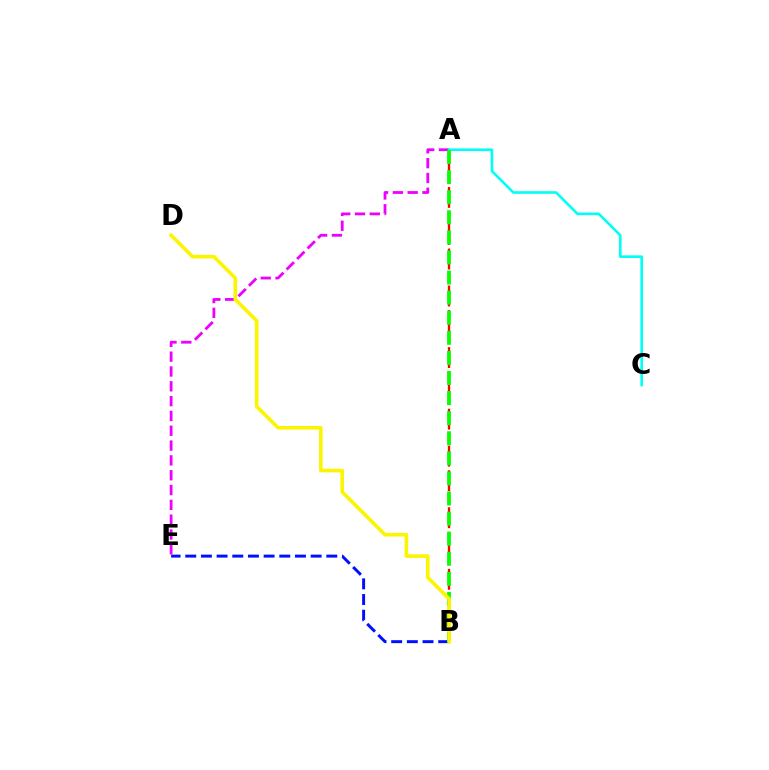{('B', 'E'): [{'color': '#0010ff', 'line_style': 'dashed', 'thickness': 2.13}], ('A', 'E'): [{'color': '#ee00ff', 'line_style': 'dashed', 'thickness': 2.01}], ('A', 'C'): [{'color': '#00fff6', 'line_style': 'solid', 'thickness': 1.88}], ('A', 'B'): [{'color': '#ff0000', 'line_style': 'dashed', 'thickness': 1.67}, {'color': '#08ff00', 'line_style': 'dashed', 'thickness': 2.73}], ('B', 'D'): [{'color': '#fcf500', 'line_style': 'solid', 'thickness': 2.59}]}